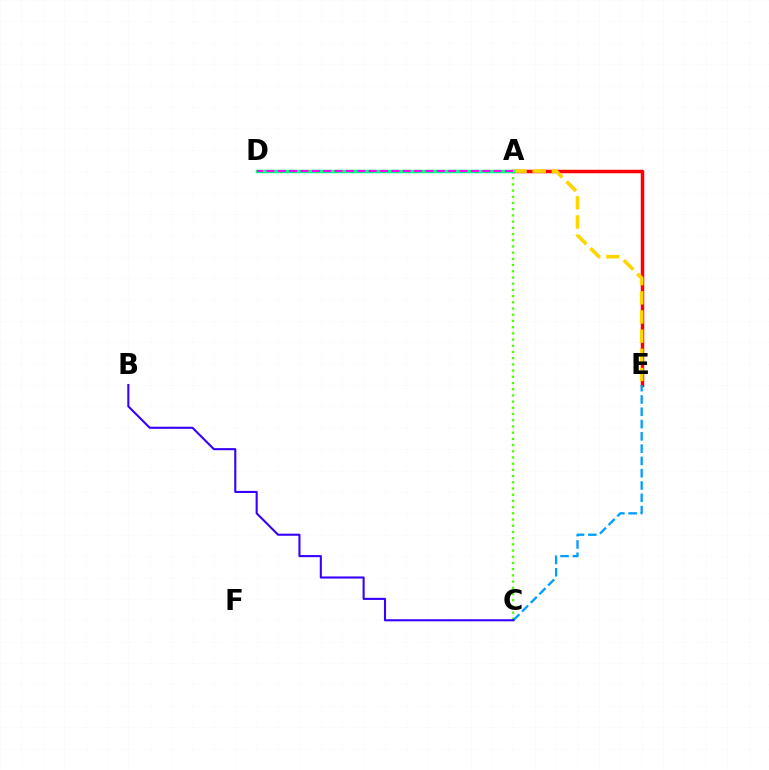{('A', 'E'): [{'color': '#ff0000', 'line_style': 'solid', 'thickness': 2.51}, {'color': '#ffd500', 'line_style': 'dashed', 'thickness': 2.6}], ('A', 'C'): [{'color': '#4fff00', 'line_style': 'dotted', 'thickness': 1.69}], ('C', 'E'): [{'color': '#009eff', 'line_style': 'dashed', 'thickness': 1.67}], ('B', 'C'): [{'color': '#3700ff', 'line_style': 'solid', 'thickness': 1.51}], ('A', 'D'): [{'color': '#00ff86', 'line_style': 'solid', 'thickness': 2.5}, {'color': '#ff00ed', 'line_style': 'dashed', 'thickness': 1.54}]}